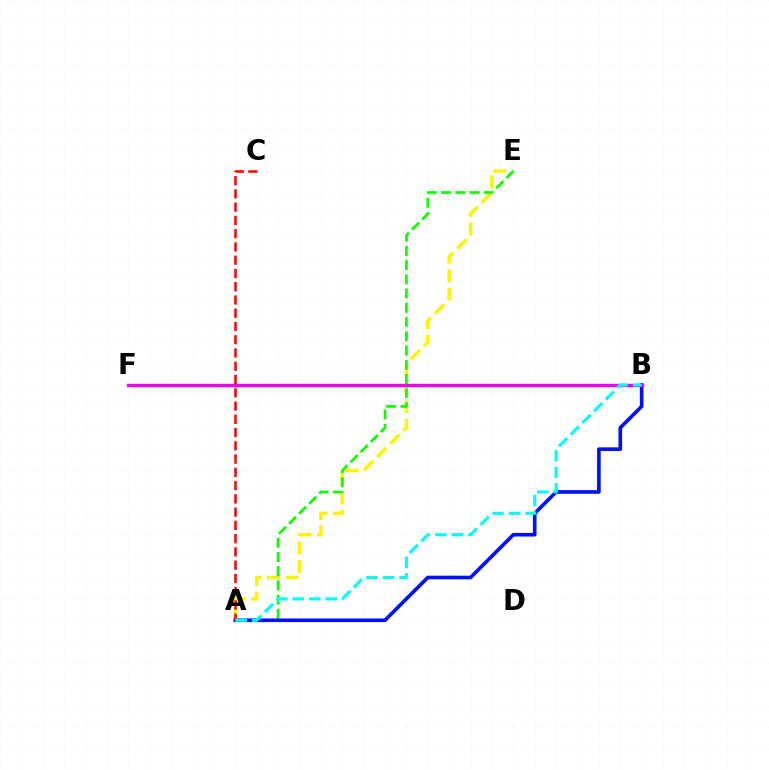{('A', 'E'): [{'color': '#fcf500', 'line_style': 'dashed', 'thickness': 2.52}, {'color': '#08ff00', 'line_style': 'dashed', 'thickness': 1.93}], ('A', 'B'): [{'color': '#0010ff', 'line_style': 'solid', 'thickness': 2.62}, {'color': '#00fff6', 'line_style': 'dashed', 'thickness': 2.24}], ('A', 'C'): [{'color': '#ff0000', 'line_style': 'dashed', 'thickness': 1.8}], ('B', 'F'): [{'color': '#ee00ff', 'line_style': 'solid', 'thickness': 2.41}]}